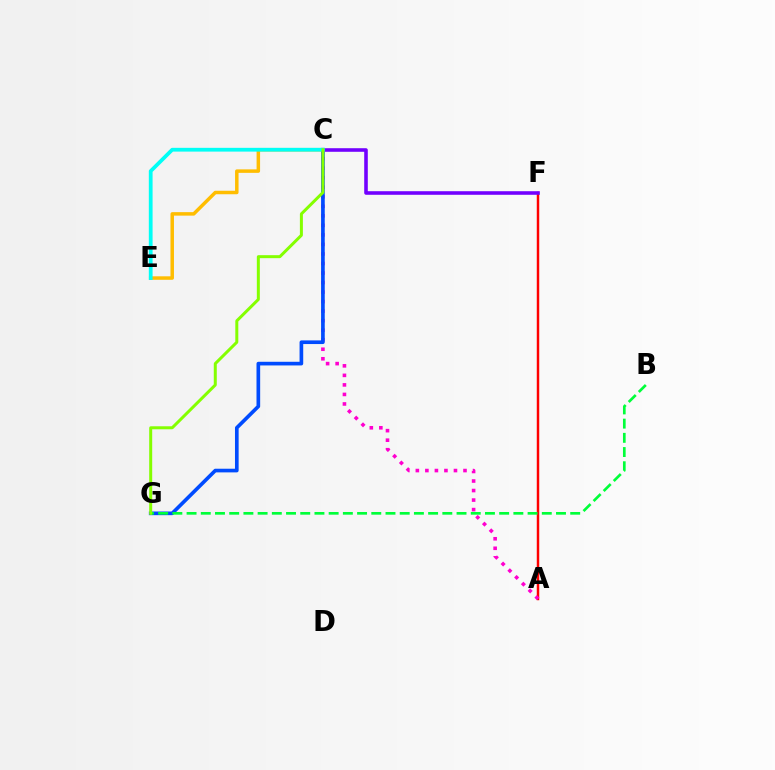{('C', 'E'): [{'color': '#ffbd00', 'line_style': 'solid', 'thickness': 2.51}, {'color': '#00fff6', 'line_style': 'solid', 'thickness': 2.71}], ('A', 'F'): [{'color': '#ff0000', 'line_style': 'solid', 'thickness': 1.78}], ('A', 'C'): [{'color': '#ff00cf', 'line_style': 'dotted', 'thickness': 2.59}], ('C', 'G'): [{'color': '#004bff', 'line_style': 'solid', 'thickness': 2.63}, {'color': '#84ff00', 'line_style': 'solid', 'thickness': 2.16}], ('B', 'G'): [{'color': '#00ff39', 'line_style': 'dashed', 'thickness': 1.93}], ('C', 'F'): [{'color': '#7200ff', 'line_style': 'solid', 'thickness': 2.58}]}